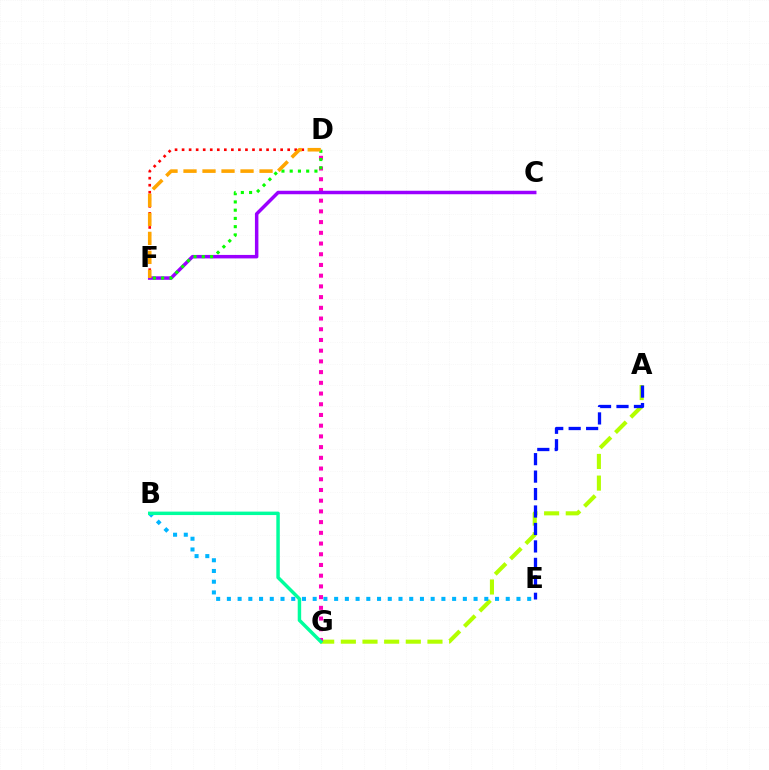{('A', 'G'): [{'color': '#b3ff00', 'line_style': 'dashed', 'thickness': 2.94}], ('B', 'E'): [{'color': '#00b5ff', 'line_style': 'dotted', 'thickness': 2.91}], ('D', 'G'): [{'color': '#ff00bd', 'line_style': 'dotted', 'thickness': 2.91}], ('D', 'F'): [{'color': '#ff0000', 'line_style': 'dotted', 'thickness': 1.91}, {'color': '#08ff00', 'line_style': 'dotted', 'thickness': 2.24}, {'color': '#ffa500', 'line_style': 'dashed', 'thickness': 2.58}], ('C', 'F'): [{'color': '#9b00ff', 'line_style': 'solid', 'thickness': 2.5}], ('A', 'E'): [{'color': '#0010ff', 'line_style': 'dashed', 'thickness': 2.37}], ('B', 'G'): [{'color': '#00ff9d', 'line_style': 'solid', 'thickness': 2.49}]}